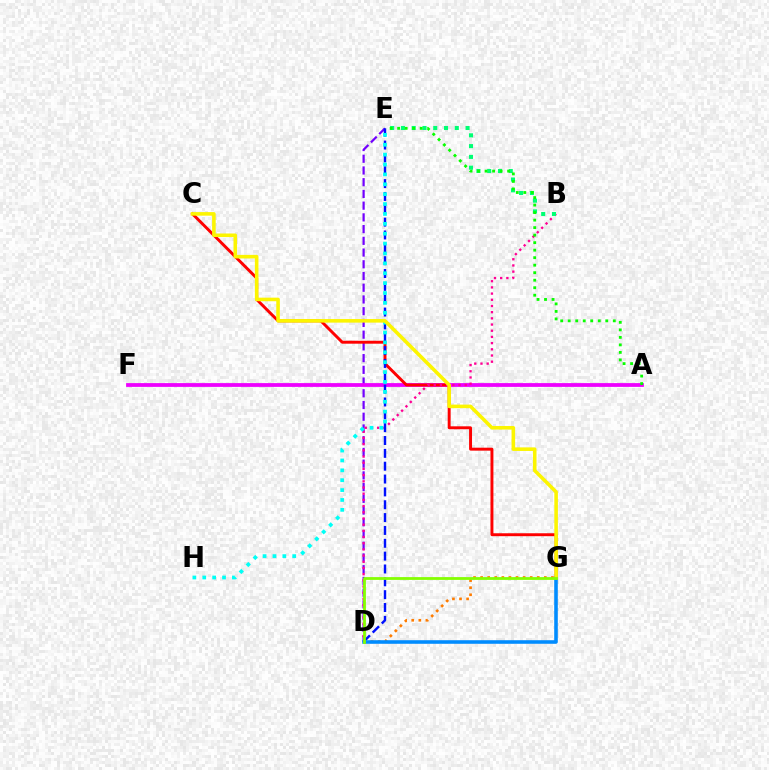{('D', 'E'): [{'color': '#7200ff', 'line_style': 'dashed', 'thickness': 1.59}, {'color': '#0010ff', 'line_style': 'dashed', 'thickness': 1.75}], ('A', 'F'): [{'color': '#ee00ff', 'line_style': 'solid', 'thickness': 2.72}], ('C', 'G'): [{'color': '#ff0000', 'line_style': 'solid', 'thickness': 2.11}, {'color': '#fcf500', 'line_style': 'solid', 'thickness': 2.57}], ('D', 'G'): [{'color': '#ff7c00', 'line_style': 'dotted', 'thickness': 1.92}, {'color': '#008cff', 'line_style': 'solid', 'thickness': 2.58}, {'color': '#84ff00', 'line_style': 'solid', 'thickness': 2.01}], ('B', 'D'): [{'color': '#ff0094', 'line_style': 'dotted', 'thickness': 1.68}], ('B', 'E'): [{'color': '#00ff74', 'line_style': 'dotted', 'thickness': 2.93}], ('E', 'H'): [{'color': '#00fff6', 'line_style': 'dotted', 'thickness': 2.69}], ('A', 'E'): [{'color': '#08ff00', 'line_style': 'dotted', 'thickness': 2.04}]}